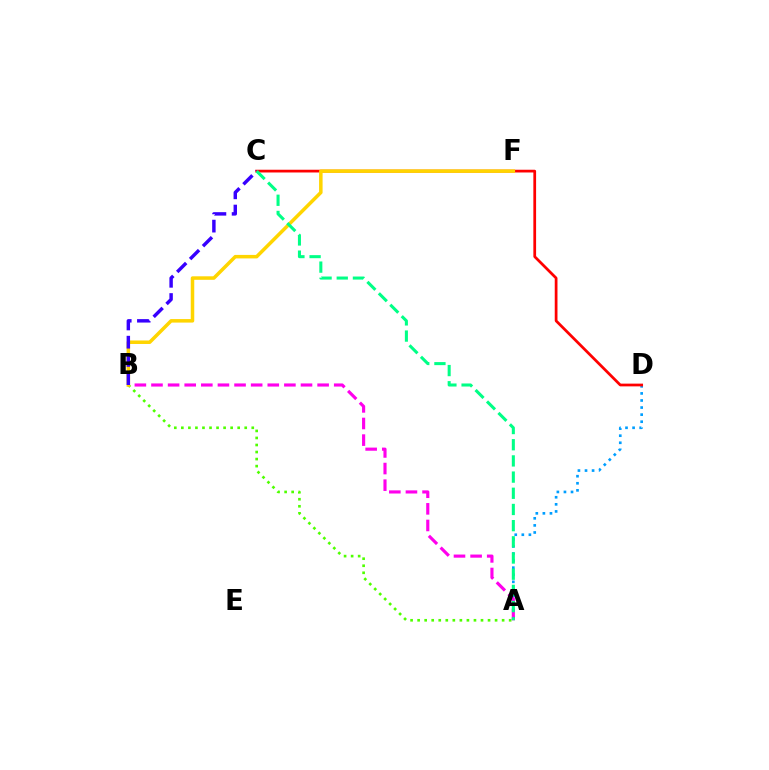{('A', 'D'): [{'color': '#009eff', 'line_style': 'dotted', 'thickness': 1.92}], ('C', 'D'): [{'color': '#ff0000', 'line_style': 'solid', 'thickness': 1.97}], ('A', 'B'): [{'color': '#4fff00', 'line_style': 'dotted', 'thickness': 1.91}, {'color': '#ff00ed', 'line_style': 'dashed', 'thickness': 2.26}], ('B', 'F'): [{'color': '#ffd500', 'line_style': 'solid', 'thickness': 2.53}], ('B', 'C'): [{'color': '#3700ff', 'line_style': 'dashed', 'thickness': 2.48}], ('A', 'C'): [{'color': '#00ff86', 'line_style': 'dashed', 'thickness': 2.2}]}